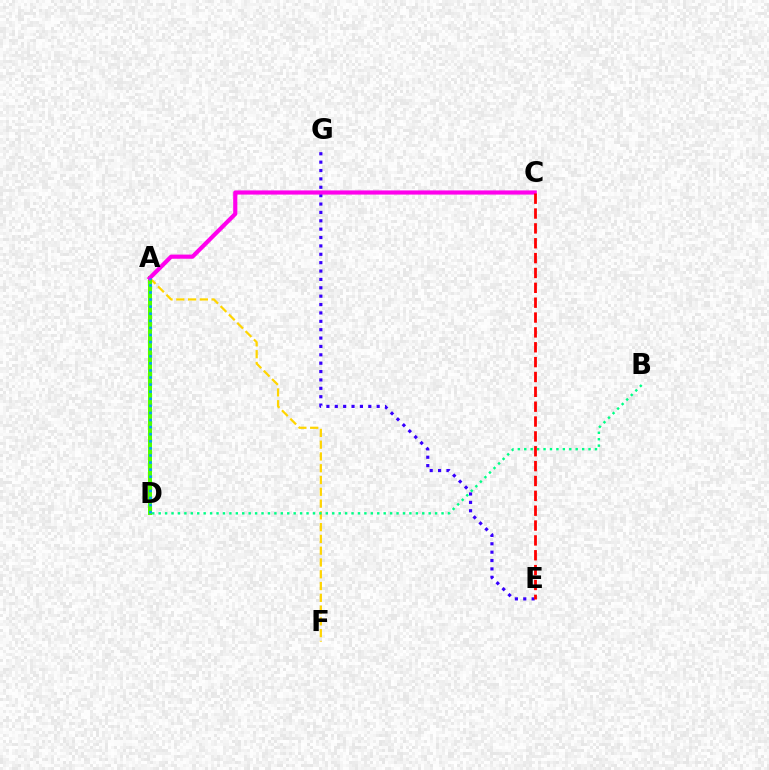{('A', 'F'): [{'color': '#ffd500', 'line_style': 'dashed', 'thickness': 1.6}], ('E', 'G'): [{'color': '#3700ff', 'line_style': 'dotted', 'thickness': 2.28}], ('A', 'D'): [{'color': '#4fff00', 'line_style': 'solid', 'thickness': 2.9}, {'color': '#009eff', 'line_style': 'dotted', 'thickness': 1.93}], ('A', 'C'): [{'color': '#ff00ed', 'line_style': 'solid', 'thickness': 3.0}], ('C', 'E'): [{'color': '#ff0000', 'line_style': 'dashed', 'thickness': 2.02}], ('B', 'D'): [{'color': '#00ff86', 'line_style': 'dotted', 'thickness': 1.75}]}